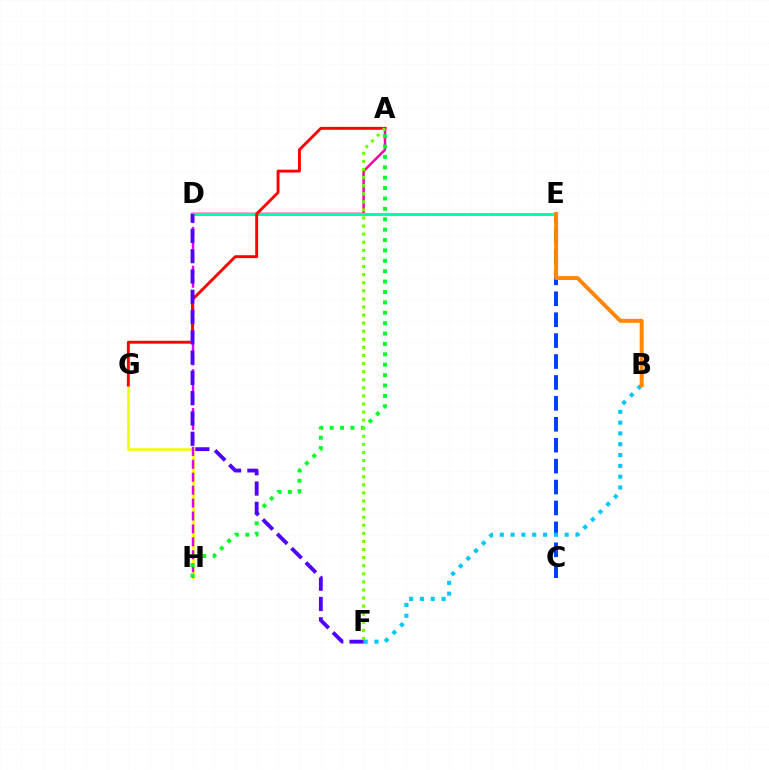{('G', 'H'): [{'color': '#eeff00', 'line_style': 'solid', 'thickness': 1.84}], ('D', 'H'): [{'color': '#d600ff', 'line_style': 'dashed', 'thickness': 1.76}], ('A', 'D'): [{'color': '#ff00a0', 'line_style': 'solid', 'thickness': 1.79}], ('C', 'E'): [{'color': '#003fff', 'line_style': 'dashed', 'thickness': 2.84}], ('A', 'H'): [{'color': '#00ff27', 'line_style': 'dotted', 'thickness': 2.82}], ('D', 'E'): [{'color': '#00ffaf', 'line_style': 'solid', 'thickness': 2.16}], ('B', 'F'): [{'color': '#00c7ff', 'line_style': 'dotted', 'thickness': 2.94}], ('A', 'G'): [{'color': '#ff0000', 'line_style': 'solid', 'thickness': 2.09}], ('B', 'E'): [{'color': '#ff8800', 'line_style': 'solid', 'thickness': 2.85}], ('D', 'F'): [{'color': '#4f00ff', 'line_style': 'dashed', 'thickness': 2.76}], ('A', 'F'): [{'color': '#66ff00', 'line_style': 'dotted', 'thickness': 2.2}]}